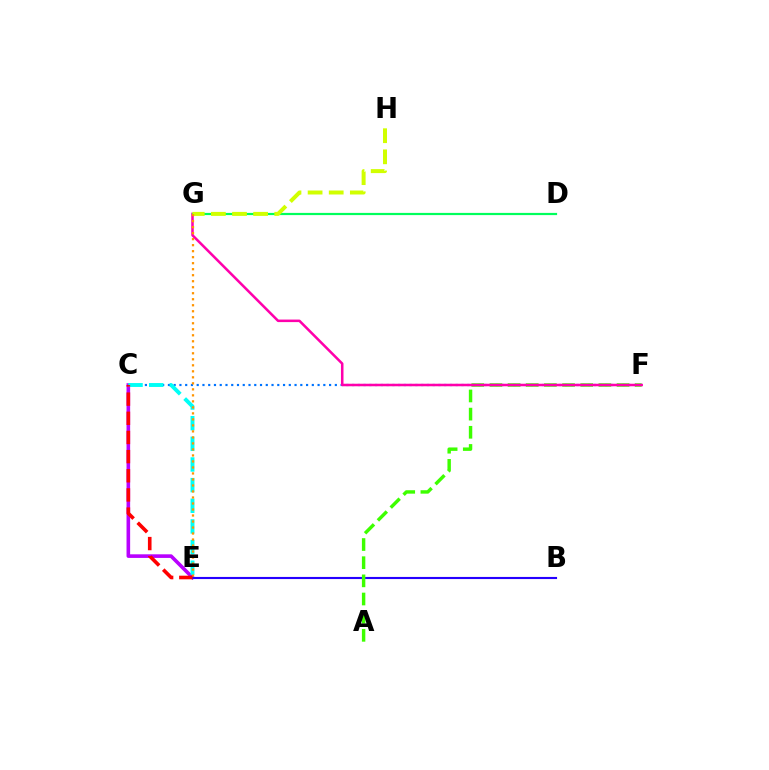{('C', 'E'): [{'color': '#b900ff', 'line_style': 'solid', 'thickness': 2.6}, {'color': '#00fff6', 'line_style': 'dashed', 'thickness': 2.81}, {'color': '#ff0000', 'line_style': 'dashed', 'thickness': 2.6}], ('B', 'E'): [{'color': '#2500ff', 'line_style': 'solid', 'thickness': 1.53}], ('C', 'F'): [{'color': '#0074ff', 'line_style': 'dotted', 'thickness': 1.56}], ('A', 'F'): [{'color': '#3dff00', 'line_style': 'dashed', 'thickness': 2.47}], ('F', 'G'): [{'color': '#ff00ac', 'line_style': 'solid', 'thickness': 1.82}], ('D', 'G'): [{'color': '#00ff5c', 'line_style': 'solid', 'thickness': 1.59}], ('G', 'H'): [{'color': '#d1ff00', 'line_style': 'dashed', 'thickness': 2.87}], ('E', 'G'): [{'color': '#ff9400', 'line_style': 'dotted', 'thickness': 1.63}]}